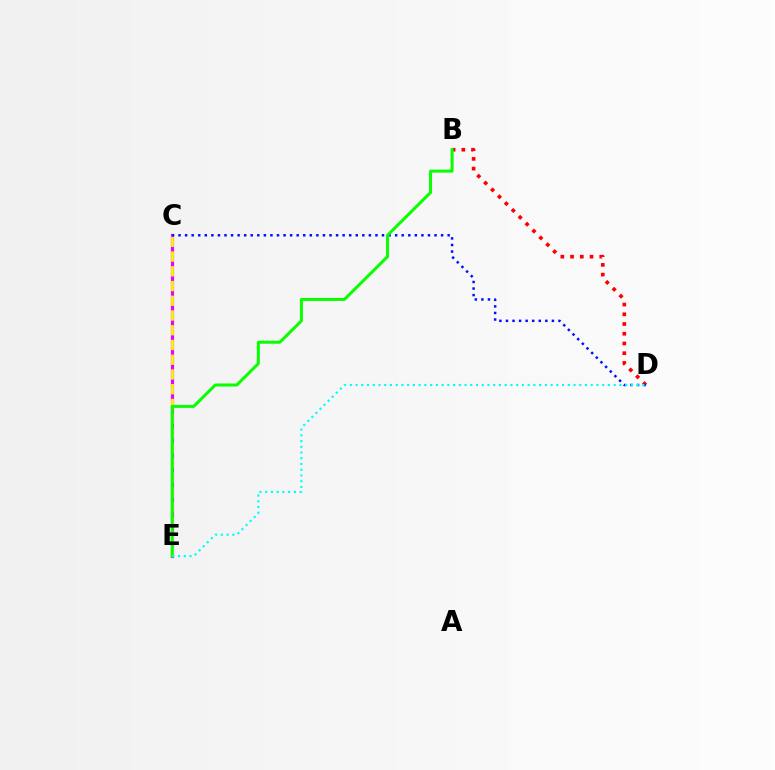{('B', 'D'): [{'color': '#ff0000', 'line_style': 'dotted', 'thickness': 2.64}], ('C', 'E'): [{'color': '#ee00ff', 'line_style': 'solid', 'thickness': 2.28}, {'color': '#fcf500', 'line_style': 'dashed', 'thickness': 2.0}], ('C', 'D'): [{'color': '#0010ff', 'line_style': 'dotted', 'thickness': 1.78}], ('B', 'E'): [{'color': '#08ff00', 'line_style': 'solid', 'thickness': 2.17}], ('D', 'E'): [{'color': '#00fff6', 'line_style': 'dotted', 'thickness': 1.56}]}